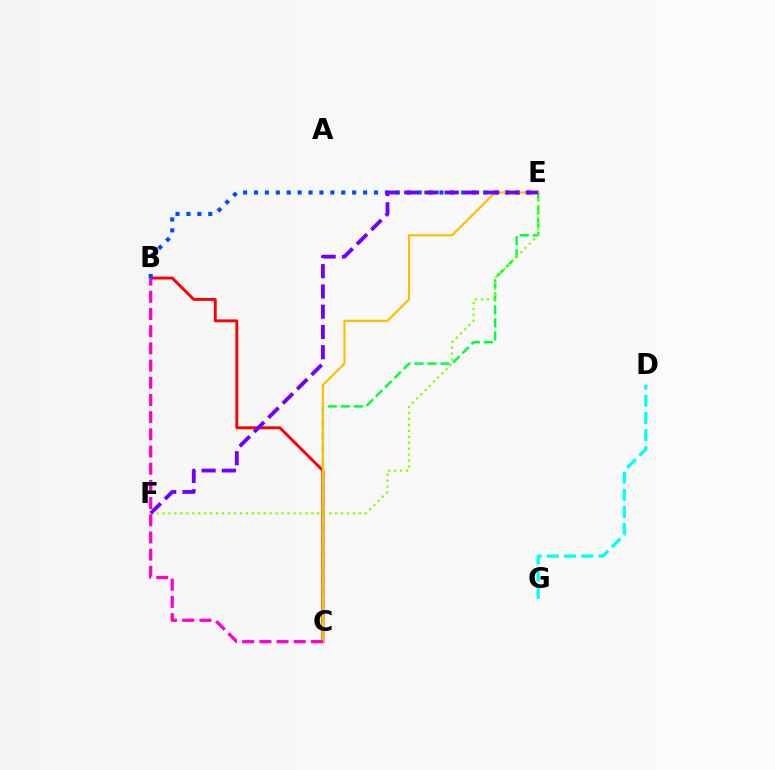{('C', 'E'): [{'color': '#00ff39', 'line_style': 'dashed', 'thickness': 1.77}, {'color': '#ffbd00', 'line_style': 'solid', 'thickness': 1.57}], ('B', 'C'): [{'color': '#ff0000', 'line_style': 'solid', 'thickness': 2.09}, {'color': '#ff00cf', 'line_style': 'dashed', 'thickness': 2.34}], ('D', 'G'): [{'color': '#00fff6', 'line_style': 'dashed', 'thickness': 2.33}], ('E', 'F'): [{'color': '#84ff00', 'line_style': 'dotted', 'thickness': 1.62}, {'color': '#7200ff', 'line_style': 'dashed', 'thickness': 2.75}], ('B', 'E'): [{'color': '#004bff', 'line_style': 'dotted', 'thickness': 2.96}]}